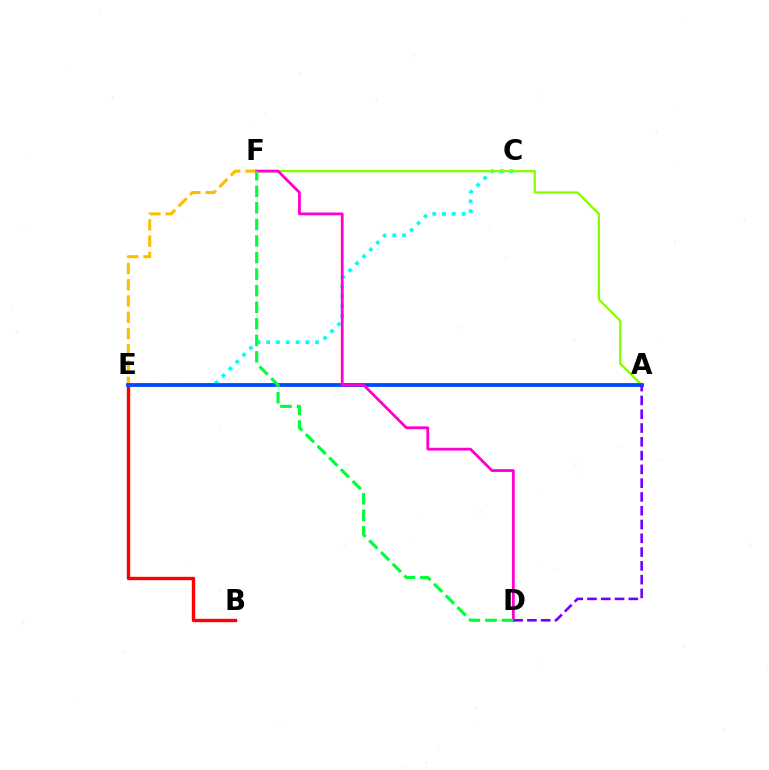{('B', 'E'): [{'color': '#ff0000', 'line_style': 'solid', 'thickness': 2.43}], ('E', 'F'): [{'color': '#ffbd00', 'line_style': 'dashed', 'thickness': 2.21}], ('C', 'E'): [{'color': '#00fff6', 'line_style': 'dotted', 'thickness': 2.66}], ('A', 'F'): [{'color': '#84ff00', 'line_style': 'solid', 'thickness': 1.66}], ('A', 'E'): [{'color': '#004bff', 'line_style': 'solid', 'thickness': 2.75}], ('D', 'F'): [{'color': '#ff00cf', 'line_style': 'solid', 'thickness': 2.01}, {'color': '#00ff39', 'line_style': 'dashed', 'thickness': 2.25}], ('A', 'D'): [{'color': '#7200ff', 'line_style': 'dashed', 'thickness': 1.87}]}